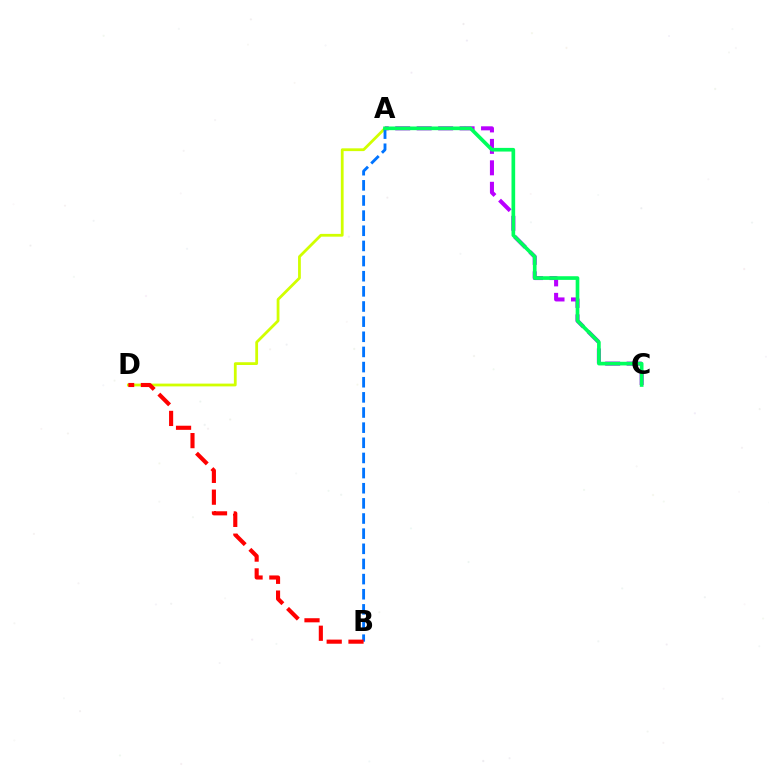{('A', 'D'): [{'color': '#d1ff00', 'line_style': 'solid', 'thickness': 2.0}], ('A', 'C'): [{'color': '#b900ff', 'line_style': 'dashed', 'thickness': 2.91}, {'color': '#00ff5c', 'line_style': 'solid', 'thickness': 2.64}], ('A', 'B'): [{'color': '#0074ff', 'line_style': 'dashed', 'thickness': 2.06}], ('B', 'D'): [{'color': '#ff0000', 'line_style': 'dashed', 'thickness': 2.96}]}